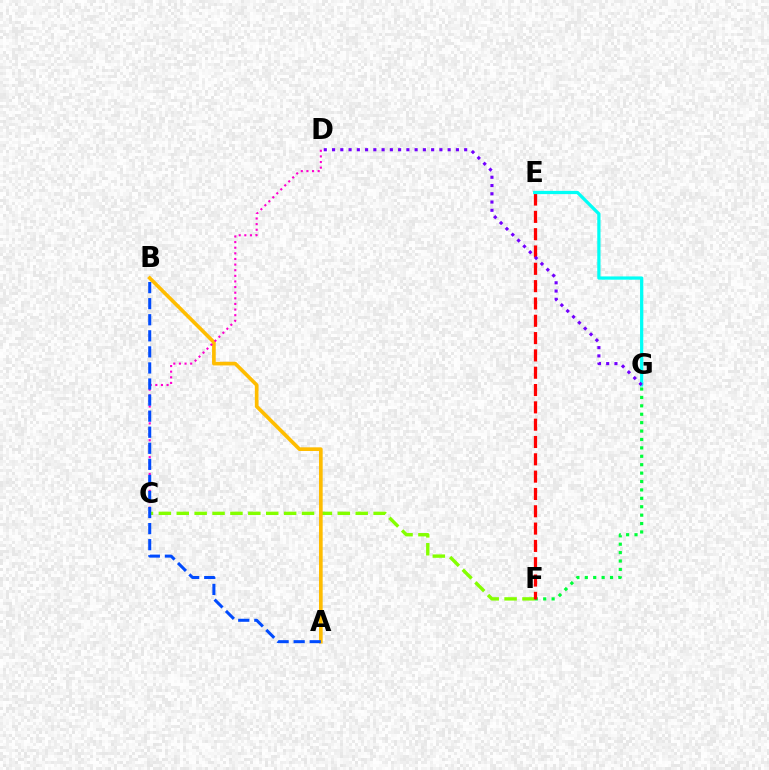{('C', 'F'): [{'color': '#84ff00', 'line_style': 'dashed', 'thickness': 2.43}], ('F', 'G'): [{'color': '#00ff39', 'line_style': 'dotted', 'thickness': 2.28}], ('A', 'B'): [{'color': '#ffbd00', 'line_style': 'solid', 'thickness': 2.64}, {'color': '#004bff', 'line_style': 'dashed', 'thickness': 2.18}], ('E', 'F'): [{'color': '#ff0000', 'line_style': 'dashed', 'thickness': 2.35}], ('E', 'G'): [{'color': '#00fff6', 'line_style': 'solid', 'thickness': 2.34}], ('C', 'D'): [{'color': '#ff00cf', 'line_style': 'dotted', 'thickness': 1.53}], ('D', 'G'): [{'color': '#7200ff', 'line_style': 'dotted', 'thickness': 2.24}]}